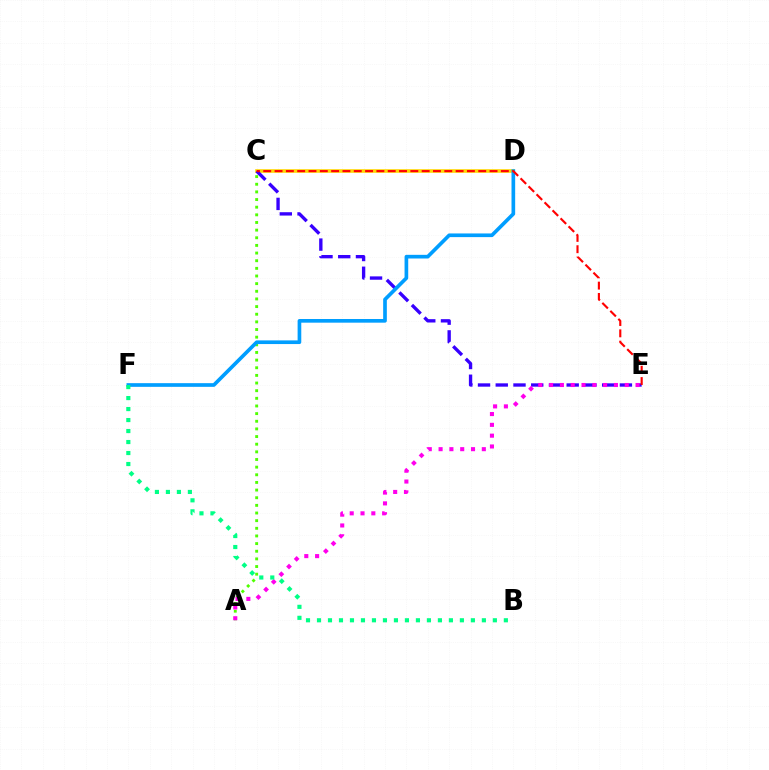{('C', 'D'): [{'color': '#ffd500', 'line_style': 'solid', 'thickness': 2.59}], ('A', 'C'): [{'color': '#4fff00', 'line_style': 'dotted', 'thickness': 2.08}], ('C', 'E'): [{'color': '#3700ff', 'line_style': 'dashed', 'thickness': 2.41}, {'color': '#ff0000', 'line_style': 'dashed', 'thickness': 1.54}], ('A', 'E'): [{'color': '#ff00ed', 'line_style': 'dotted', 'thickness': 2.94}], ('D', 'F'): [{'color': '#009eff', 'line_style': 'solid', 'thickness': 2.64}], ('B', 'F'): [{'color': '#00ff86', 'line_style': 'dotted', 'thickness': 2.99}]}